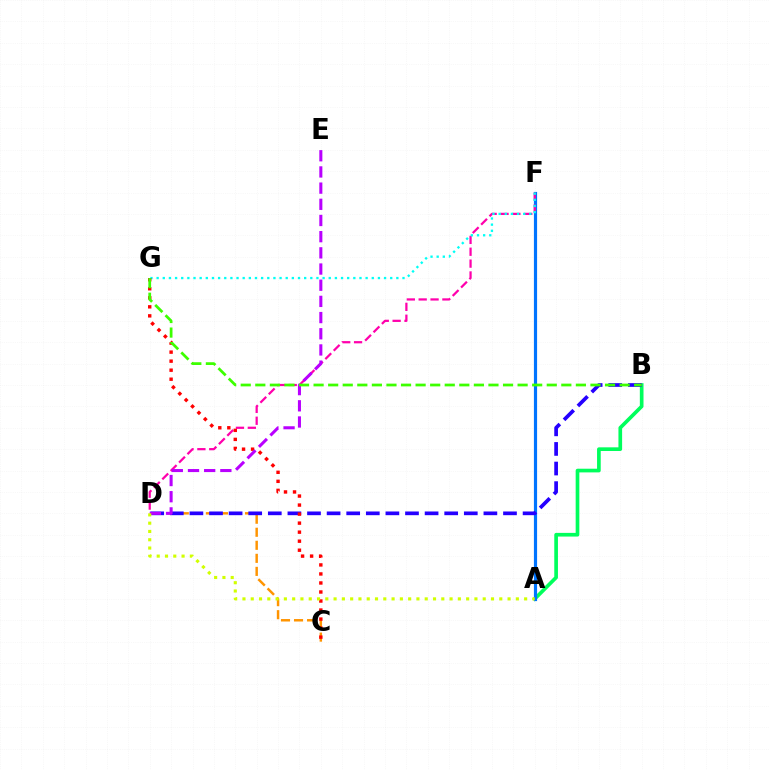{('C', 'D'): [{'color': '#ff9400', 'line_style': 'dashed', 'thickness': 1.77}], ('A', 'B'): [{'color': '#00ff5c', 'line_style': 'solid', 'thickness': 2.65}], ('A', 'F'): [{'color': '#0074ff', 'line_style': 'solid', 'thickness': 2.29}], ('D', 'F'): [{'color': '#ff00ac', 'line_style': 'dashed', 'thickness': 1.61}], ('B', 'D'): [{'color': '#2500ff', 'line_style': 'dashed', 'thickness': 2.66}], ('F', 'G'): [{'color': '#00fff6', 'line_style': 'dotted', 'thickness': 1.67}], ('C', 'G'): [{'color': '#ff0000', 'line_style': 'dotted', 'thickness': 2.45}], ('D', 'E'): [{'color': '#b900ff', 'line_style': 'dashed', 'thickness': 2.2}], ('A', 'D'): [{'color': '#d1ff00', 'line_style': 'dotted', 'thickness': 2.25}], ('B', 'G'): [{'color': '#3dff00', 'line_style': 'dashed', 'thickness': 1.98}]}